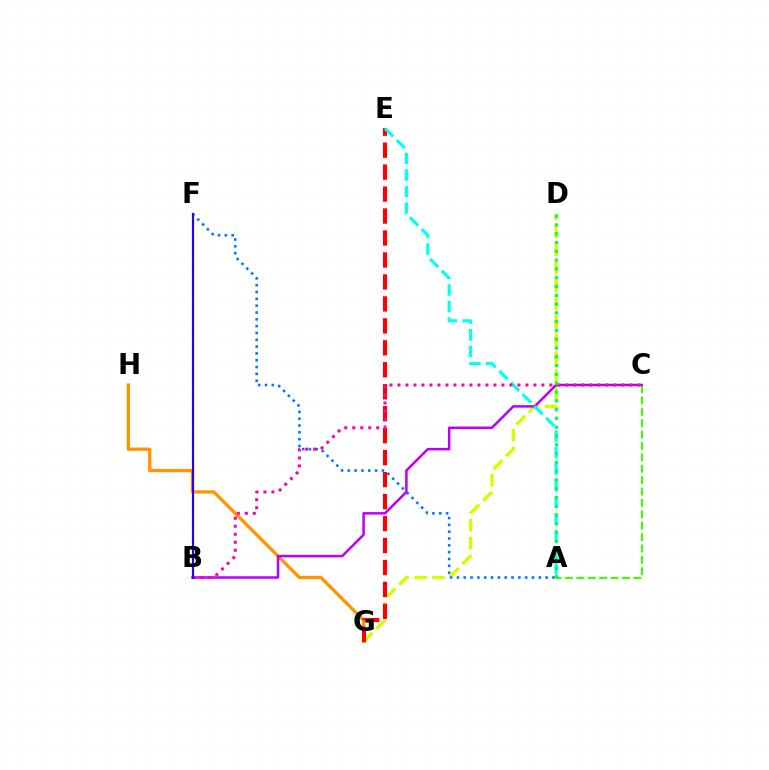{('A', 'C'): [{'color': '#3dff00', 'line_style': 'dashed', 'thickness': 1.55}], ('G', 'H'): [{'color': '#ff9400', 'line_style': 'solid', 'thickness': 2.35}], ('D', 'G'): [{'color': '#d1ff00', 'line_style': 'dashed', 'thickness': 2.44}], ('E', 'G'): [{'color': '#ff0000', 'line_style': 'dashed', 'thickness': 2.98}], ('B', 'C'): [{'color': '#b900ff', 'line_style': 'solid', 'thickness': 1.81}, {'color': '#ff00ac', 'line_style': 'dotted', 'thickness': 2.17}], ('A', 'F'): [{'color': '#0074ff', 'line_style': 'dotted', 'thickness': 1.85}], ('A', 'E'): [{'color': '#00fff6', 'line_style': 'dashed', 'thickness': 2.25}], ('A', 'D'): [{'color': '#00ff5c', 'line_style': 'dotted', 'thickness': 2.39}], ('B', 'F'): [{'color': '#2500ff', 'line_style': 'solid', 'thickness': 1.56}]}